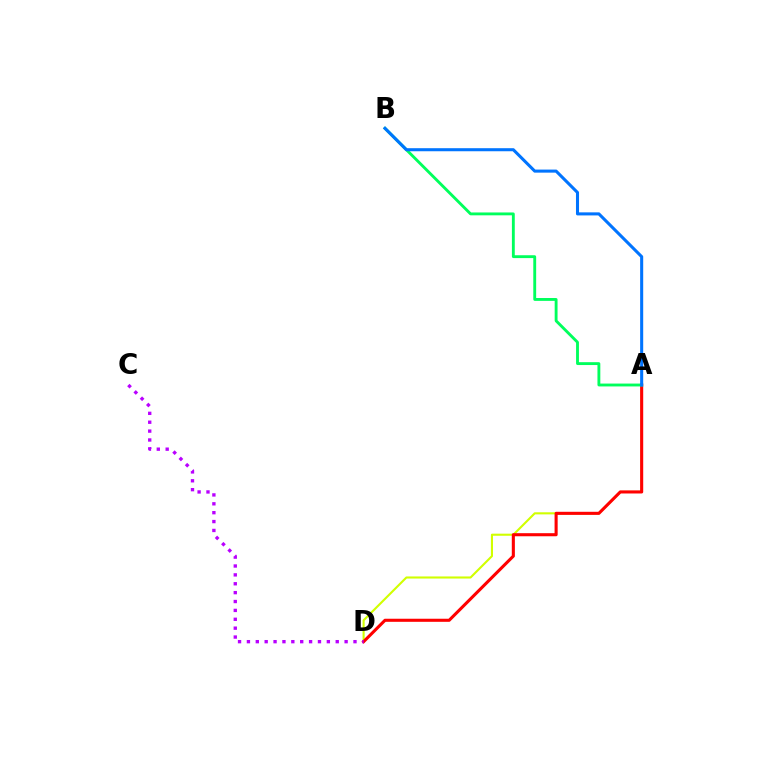{('A', 'D'): [{'color': '#d1ff00', 'line_style': 'solid', 'thickness': 1.52}, {'color': '#ff0000', 'line_style': 'solid', 'thickness': 2.22}], ('A', 'B'): [{'color': '#00ff5c', 'line_style': 'solid', 'thickness': 2.06}, {'color': '#0074ff', 'line_style': 'solid', 'thickness': 2.2}], ('C', 'D'): [{'color': '#b900ff', 'line_style': 'dotted', 'thickness': 2.41}]}